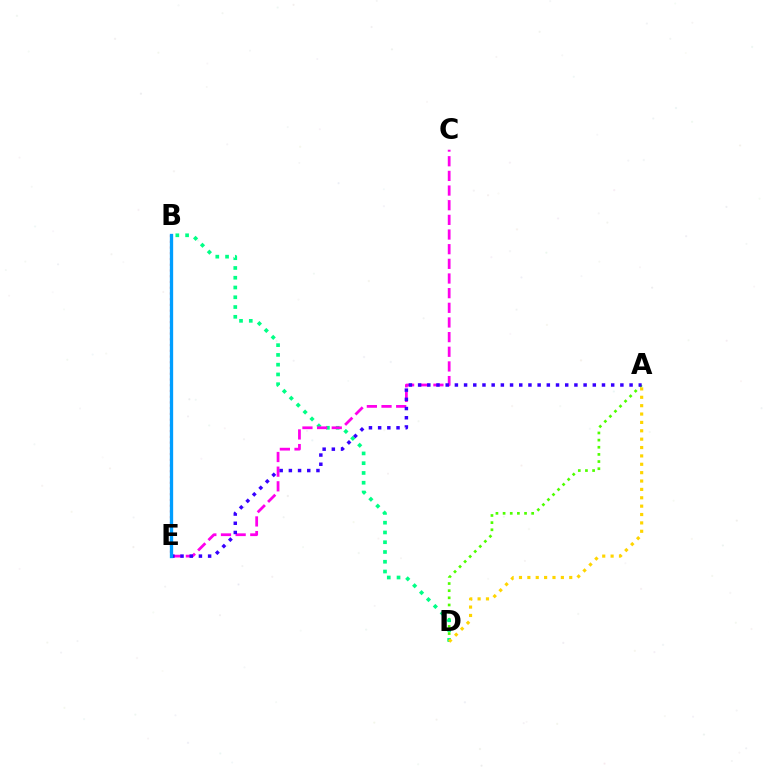{('A', 'D'): [{'color': '#4fff00', 'line_style': 'dotted', 'thickness': 1.94}, {'color': '#ffd500', 'line_style': 'dotted', 'thickness': 2.27}], ('B', 'D'): [{'color': '#00ff86', 'line_style': 'dotted', 'thickness': 2.65}], ('C', 'E'): [{'color': '#ff00ed', 'line_style': 'dashed', 'thickness': 1.99}], ('B', 'E'): [{'color': '#ff0000', 'line_style': 'dotted', 'thickness': 1.56}, {'color': '#009eff', 'line_style': 'solid', 'thickness': 2.39}], ('A', 'E'): [{'color': '#3700ff', 'line_style': 'dotted', 'thickness': 2.5}]}